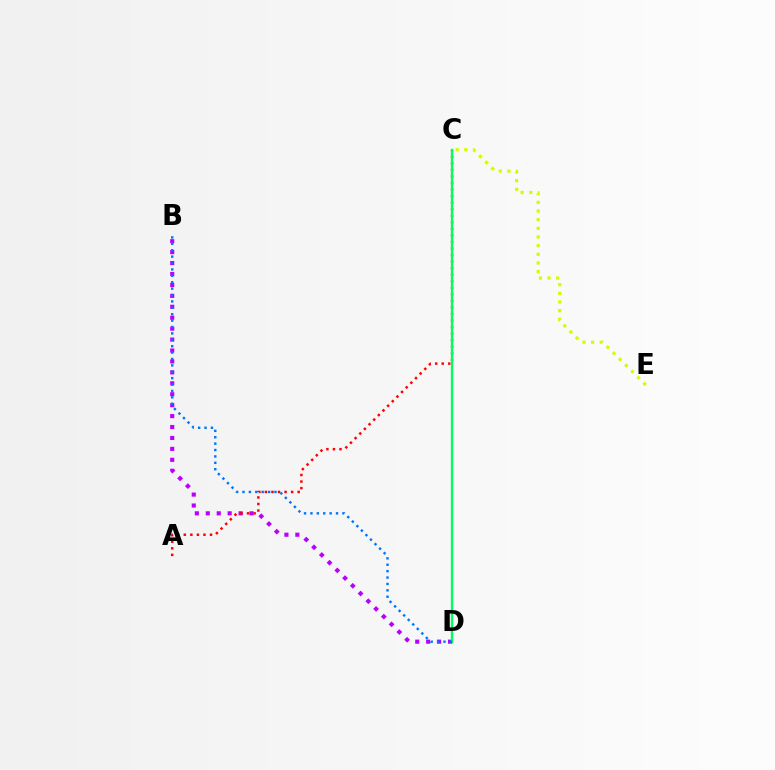{('B', 'D'): [{'color': '#b900ff', 'line_style': 'dotted', 'thickness': 2.97}, {'color': '#0074ff', 'line_style': 'dotted', 'thickness': 1.74}], ('A', 'C'): [{'color': '#ff0000', 'line_style': 'dotted', 'thickness': 1.78}], ('C', 'D'): [{'color': '#00ff5c', 'line_style': 'solid', 'thickness': 1.7}], ('C', 'E'): [{'color': '#d1ff00', 'line_style': 'dotted', 'thickness': 2.35}]}